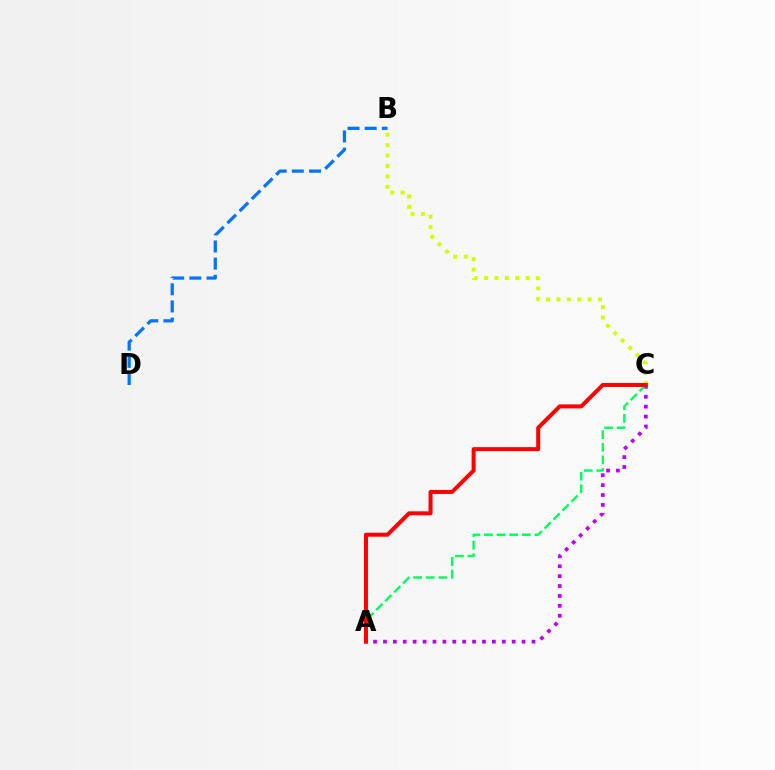{('B', 'D'): [{'color': '#0074ff', 'line_style': 'dashed', 'thickness': 2.33}], ('A', 'C'): [{'color': '#b900ff', 'line_style': 'dotted', 'thickness': 2.69}, {'color': '#00ff5c', 'line_style': 'dashed', 'thickness': 1.71}, {'color': '#ff0000', 'line_style': 'solid', 'thickness': 2.88}], ('B', 'C'): [{'color': '#d1ff00', 'line_style': 'dotted', 'thickness': 2.83}]}